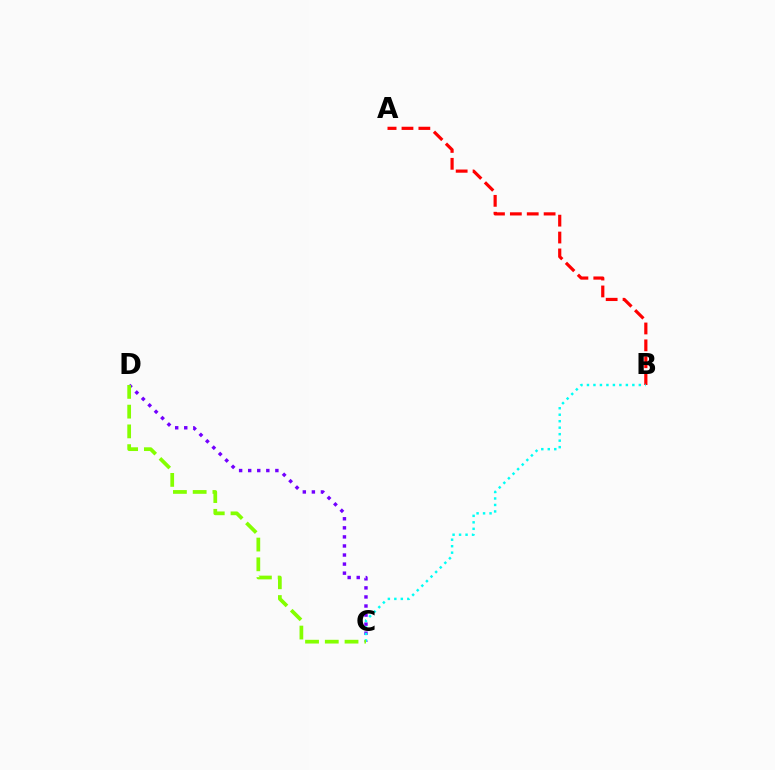{('A', 'B'): [{'color': '#ff0000', 'line_style': 'dashed', 'thickness': 2.29}], ('C', 'D'): [{'color': '#7200ff', 'line_style': 'dotted', 'thickness': 2.46}, {'color': '#84ff00', 'line_style': 'dashed', 'thickness': 2.68}], ('B', 'C'): [{'color': '#00fff6', 'line_style': 'dotted', 'thickness': 1.76}]}